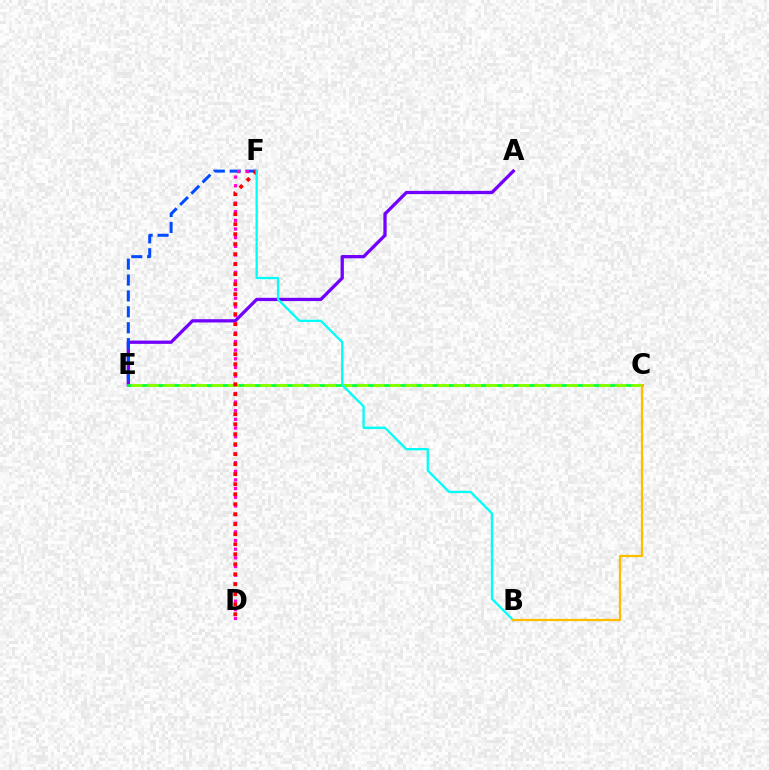{('A', 'E'): [{'color': '#7200ff', 'line_style': 'solid', 'thickness': 2.36}], ('E', 'F'): [{'color': '#004bff', 'line_style': 'dashed', 'thickness': 2.16}], ('C', 'E'): [{'color': '#00ff39', 'line_style': 'solid', 'thickness': 1.95}, {'color': '#84ff00', 'line_style': 'dashed', 'thickness': 2.19}], ('D', 'F'): [{'color': '#ff00cf', 'line_style': 'dotted', 'thickness': 2.35}, {'color': '#ff0000', 'line_style': 'dotted', 'thickness': 2.72}], ('B', 'F'): [{'color': '#00fff6', 'line_style': 'solid', 'thickness': 1.66}], ('B', 'C'): [{'color': '#ffbd00', 'line_style': 'solid', 'thickness': 1.66}]}